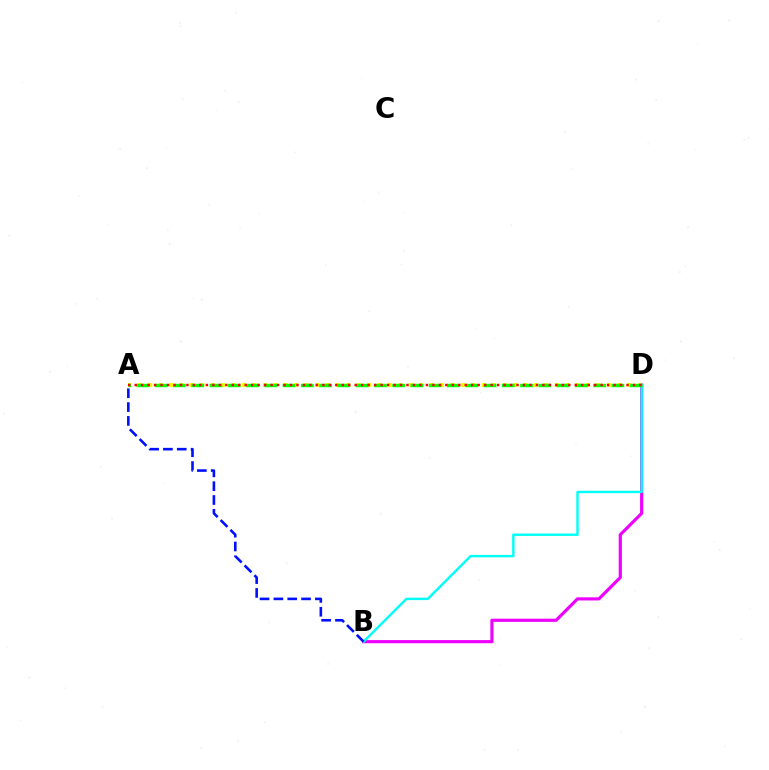{('B', 'D'): [{'color': '#ee00ff', 'line_style': 'solid', 'thickness': 2.28}, {'color': '#00fff6', 'line_style': 'solid', 'thickness': 1.75}], ('A', 'D'): [{'color': '#fcf500', 'line_style': 'dotted', 'thickness': 2.83}, {'color': '#08ff00', 'line_style': 'dashed', 'thickness': 2.48}, {'color': '#ff0000', 'line_style': 'dotted', 'thickness': 1.76}], ('A', 'B'): [{'color': '#0010ff', 'line_style': 'dashed', 'thickness': 1.88}]}